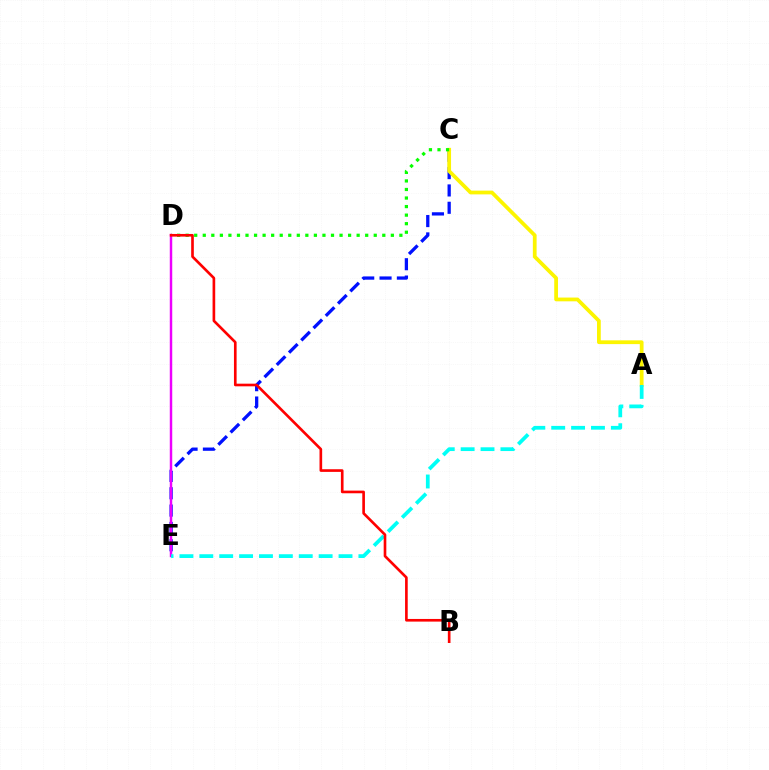{('C', 'E'): [{'color': '#0010ff', 'line_style': 'dashed', 'thickness': 2.36}], ('A', 'C'): [{'color': '#fcf500', 'line_style': 'solid', 'thickness': 2.71}], ('C', 'D'): [{'color': '#08ff00', 'line_style': 'dotted', 'thickness': 2.32}], ('D', 'E'): [{'color': '#ee00ff', 'line_style': 'solid', 'thickness': 1.77}], ('A', 'E'): [{'color': '#00fff6', 'line_style': 'dashed', 'thickness': 2.7}], ('B', 'D'): [{'color': '#ff0000', 'line_style': 'solid', 'thickness': 1.91}]}